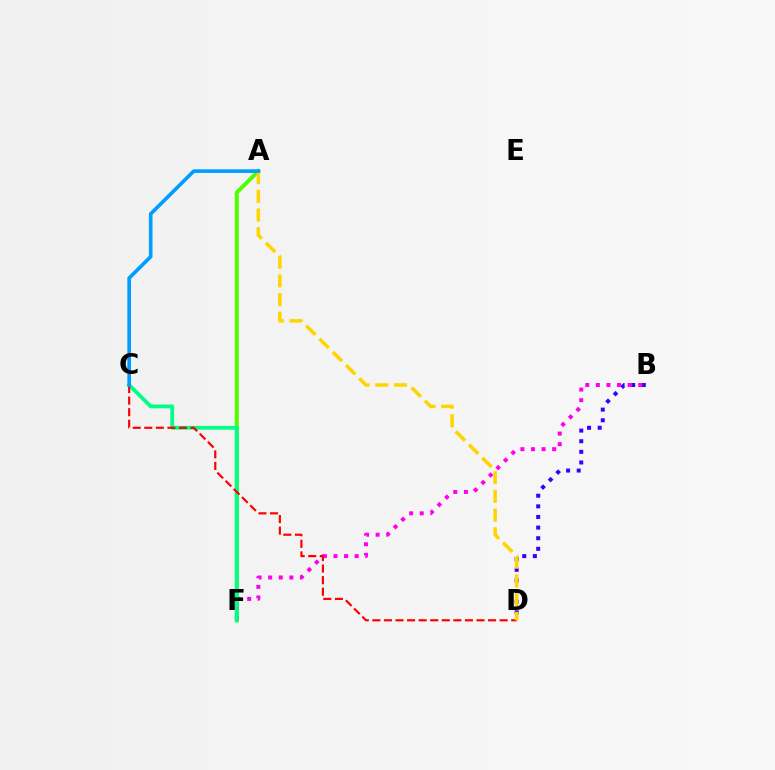{('B', 'D'): [{'color': '#3700ff', 'line_style': 'dotted', 'thickness': 2.89}], ('A', 'F'): [{'color': '#4fff00', 'line_style': 'solid', 'thickness': 2.87}], ('B', 'F'): [{'color': '#ff00ed', 'line_style': 'dotted', 'thickness': 2.88}], ('C', 'F'): [{'color': '#00ff86', 'line_style': 'solid', 'thickness': 2.73}], ('C', 'D'): [{'color': '#ff0000', 'line_style': 'dashed', 'thickness': 1.57}], ('A', 'D'): [{'color': '#ffd500', 'line_style': 'dashed', 'thickness': 2.54}], ('A', 'C'): [{'color': '#009eff', 'line_style': 'solid', 'thickness': 2.63}]}